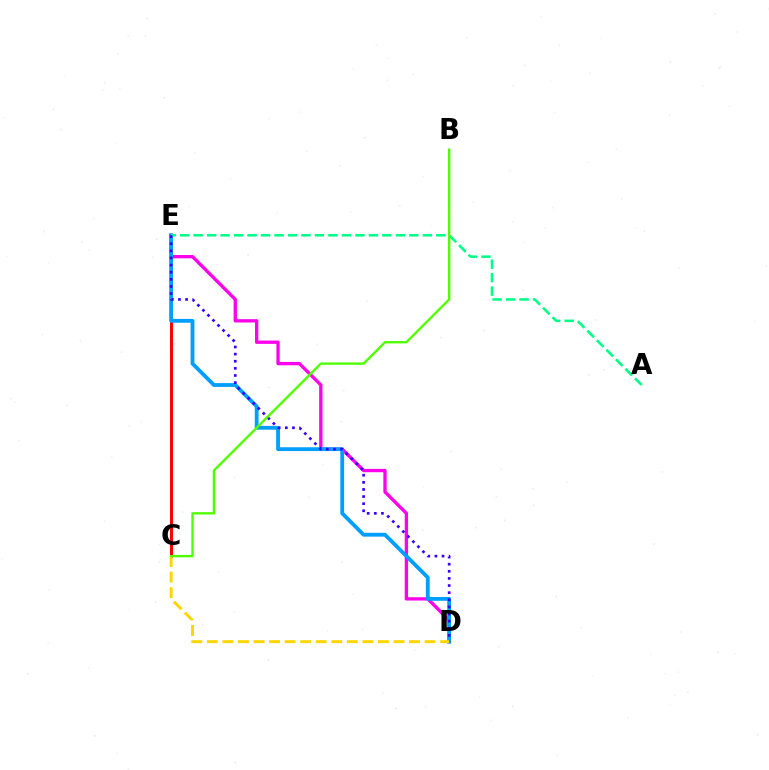{('C', 'E'): [{'color': '#ff0000', 'line_style': 'solid', 'thickness': 2.15}], ('D', 'E'): [{'color': '#ff00ed', 'line_style': 'solid', 'thickness': 2.39}, {'color': '#009eff', 'line_style': 'solid', 'thickness': 2.75}, {'color': '#3700ff', 'line_style': 'dotted', 'thickness': 1.93}], ('A', 'E'): [{'color': '#00ff86', 'line_style': 'dashed', 'thickness': 1.83}], ('C', 'D'): [{'color': '#ffd500', 'line_style': 'dashed', 'thickness': 2.11}], ('B', 'C'): [{'color': '#4fff00', 'line_style': 'solid', 'thickness': 1.71}]}